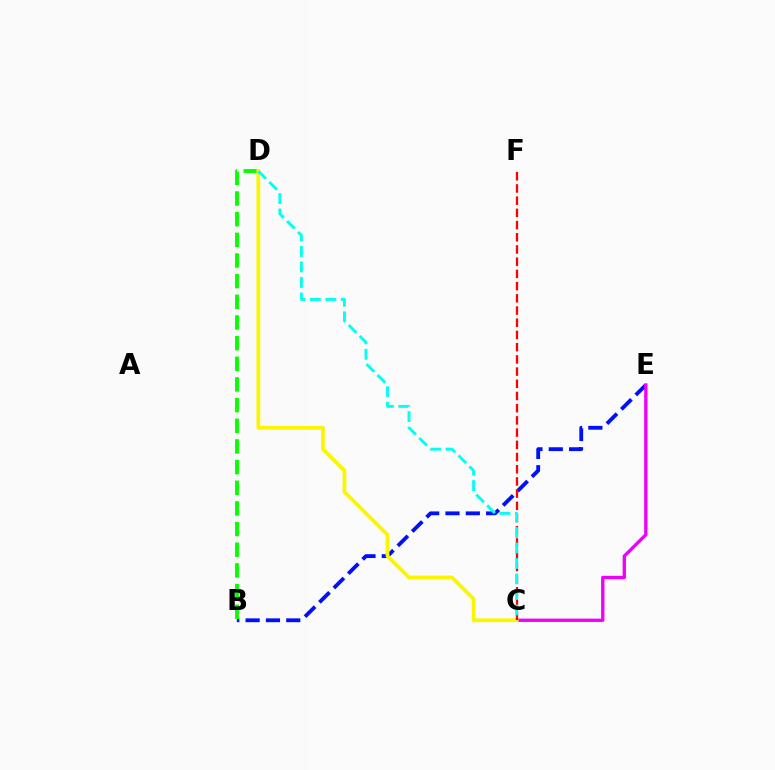{('B', 'E'): [{'color': '#0010ff', 'line_style': 'dashed', 'thickness': 2.76}], ('B', 'D'): [{'color': '#08ff00', 'line_style': 'dashed', 'thickness': 2.81}], ('C', 'E'): [{'color': '#ee00ff', 'line_style': 'solid', 'thickness': 2.4}], ('C', 'D'): [{'color': '#fcf500', 'line_style': 'solid', 'thickness': 2.7}, {'color': '#00fff6', 'line_style': 'dashed', 'thickness': 2.1}], ('C', 'F'): [{'color': '#ff0000', 'line_style': 'dashed', 'thickness': 1.66}]}